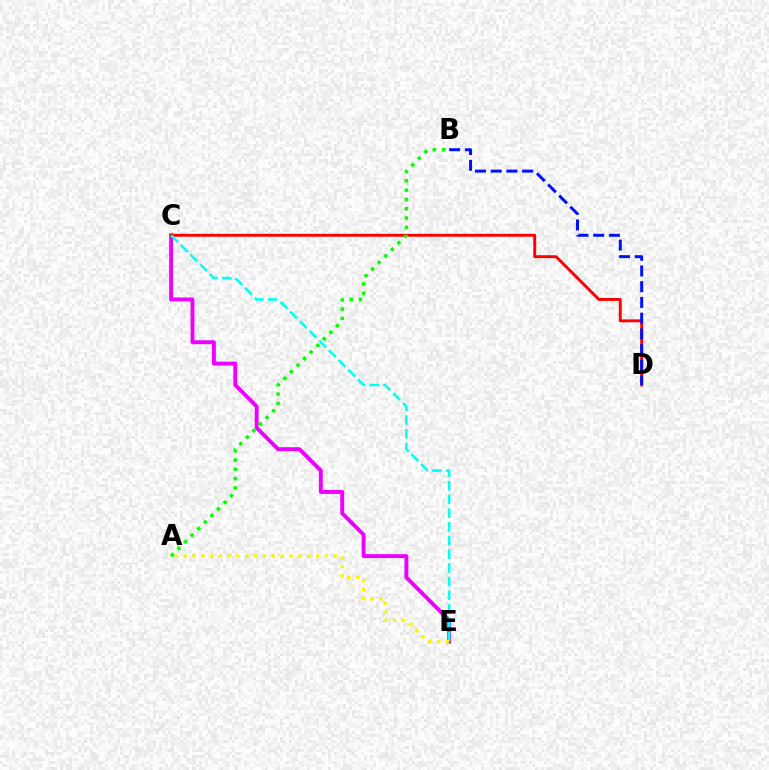{('C', 'E'): [{'color': '#ee00ff', 'line_style': 'solid', 'thickness': 2.81}, {'color': '#00fff6', 'line_style': 'dashed', 'thickness': 1.86}], ('C', 'D'): [{'color': '#ff0000', 'line_style': 'solid', 'thickness': 2.09}], ('B', 'D'): [{'color': '#0010ff', 'line_style': 'dashed', 'thickness': 2.14}], ('A', 'B'): [{'color': '#08ff00', 'line_style': 'dotted', 'thickness': 2.53}], ('A', 'E'): [{'color': '#fcf500', 'line_style': 'dotted', 'thickness': 2.4}]}